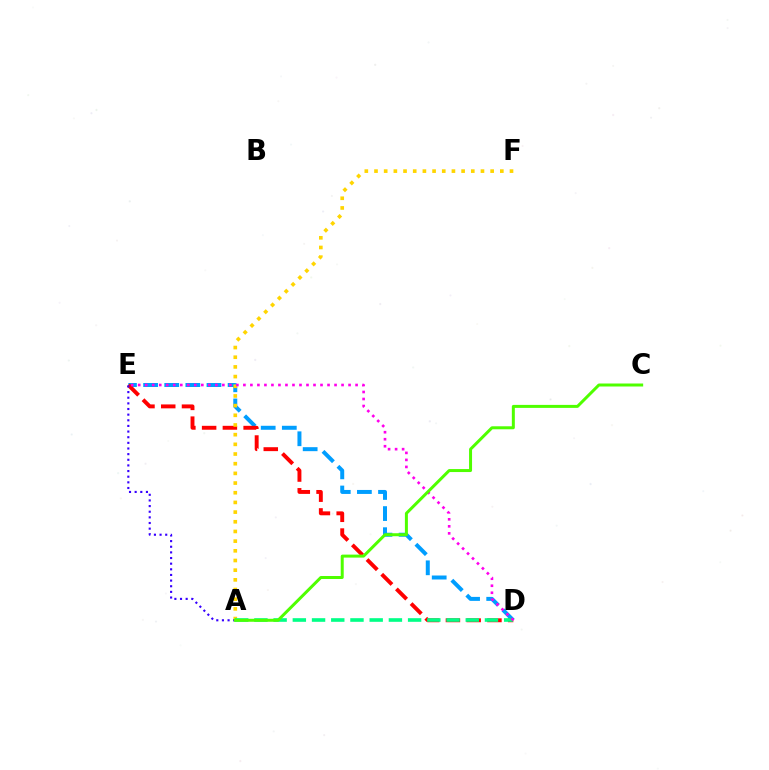{('D', 'E'): [{'color': '#009eff', 'line_style': 'dashed', 'thickness': 2.87}, {'color': '#ff0000', 'line_style': 'dashed', 'thickness': 2.82}, {'color': '#ff00ed', 'line_style': 'dotted', 'thickness': 1.91}], ('A', 'F'): [{'color': '#ffd500', 'line_style': 'dotted', 'thickness': 2.63}], ('A', 'D'): [{'color': '#00ff86', 'line_style': 'dashed', 'thickness': 2.61}], ('A', 'E'): [{'color': '#3700ff', 'line_style': 'dotted', 'thickness': 1.53}], ('A', 'C'): [{'color': '#4fff00', 'line_style': 'solid', 'thickness': 2.15}]}